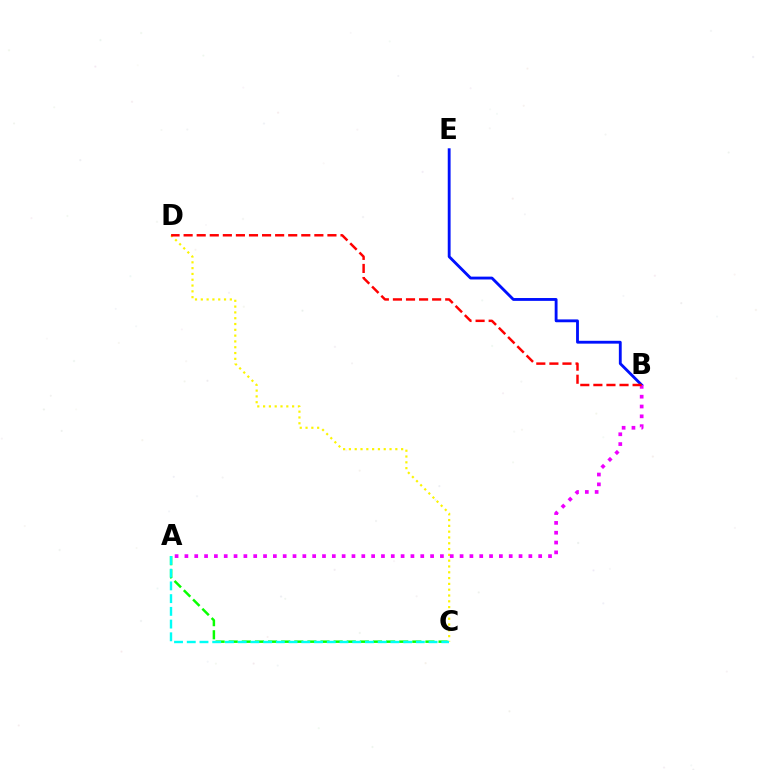{('A', 'C'): [{'color': '#08ff00', 'line_style': 'dashed', 'thickness': 1.78}, {'color': '#00fff6', 'line_style': 'dashed', 'thickness': 1.73}], ('C', 'D'): [{'color': '#fcf500', 'line_style': 'dotted', 'thickness': 1.58}], ('B', 'E'): [{'color': '#0010ff', 'line_style': 'solid', 'thickness': 2.05}], ('A', 'B'): [{'color': '#ee00ff', 'line_style': 'dotted', 'thickness': 2.67}], ('B', 'D'): [{'color': '#ff0000', 'line_style': 'dashed', 'thickness': 1.78}]}